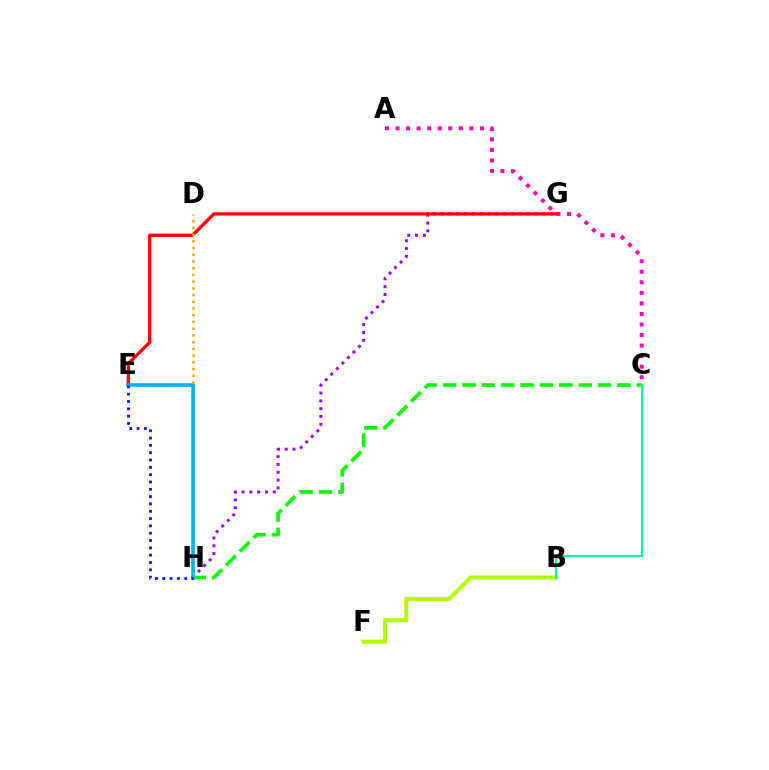{('B', 'F'): [{'color': '#b3ff00', 'line_style': 'solid', 'thickness': 2.94}], ('A', 'C'): [{'color': '#ff00bd', 'line_style': 'dotted', 'thickness': 2.86}], ('G', 'H'): [{'color': '#9b00ff', 'line_style': 'dotted', 'thickness': 2.13}], ('E', 'G'): [{'color': '#ff0000', 'line_style': 'solid', 'thickness': 2.34}], ('C', 'H'): [{'color': '#08ff00', 'line_style': 'dashed', 'thickness': 2.63}], ('D', 'H'): [{'color': '#ffa500', 'line_style': 'dotted', 'thickness': 1.83}], ('B', 'C'): [{'color': '#00ff9d', 'line_style': 'solid', 'thickness': 1.57}], ('E', 'H'): [{'color': '#00b5ff', 'line_style': 'solid', 'thickness': 2.64}, {'color': '#0010ff', 'line_style': 'dotted', 'thickness': 1.99}]}